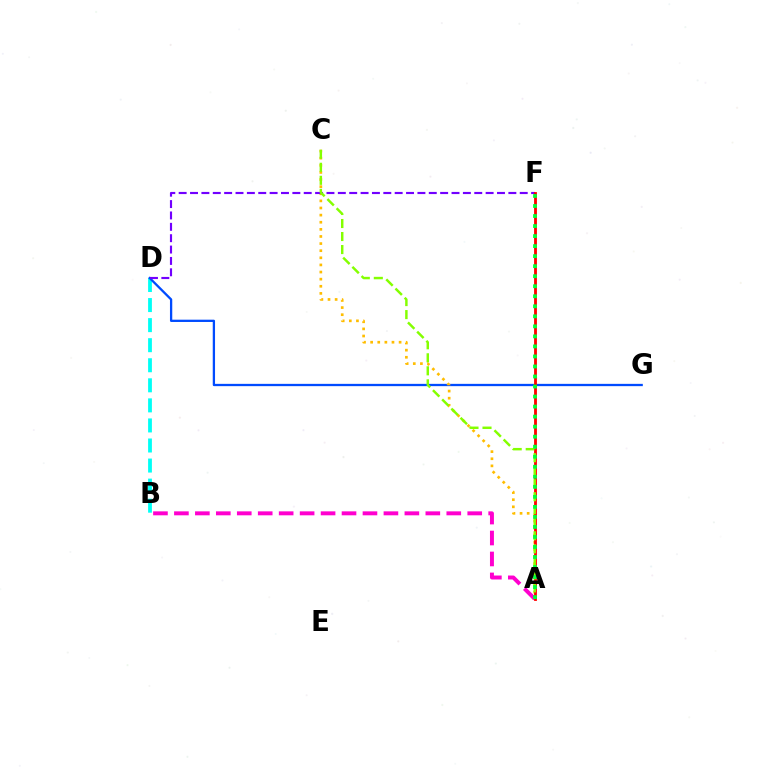{('B', 'D'): [{'color': '#00fff6', 'line_style': 'dashed', 'thickness': 2.73}], ('A', 'B'): [{'color': '#ff00cf', 'line_style': 'dashed', 'thickness': 2.85}], ('D', 'G'): [{'color': '#004bff', 'line_style': 'solid', 'thickness': 1.65}], ('A', 'C'): [{'color': '#ffbd00', 'line_style': 'dotted', 'thickness': 1.93}, {'color': '#84ff00', 'line_style': 'dashed', 'thickness': 1.77}], ('D', 'F'): [{'color': '#7200ff', 'line_style': 'dashed', 'thickness': 1.54}], ('A', 'F'): [{'color': '#ff0000', 'line_style': 'solid', 'thickness': 2.03}, {'color': '#00ff39', 'line_style': 'dotted', 'thickness': 2.72}]}